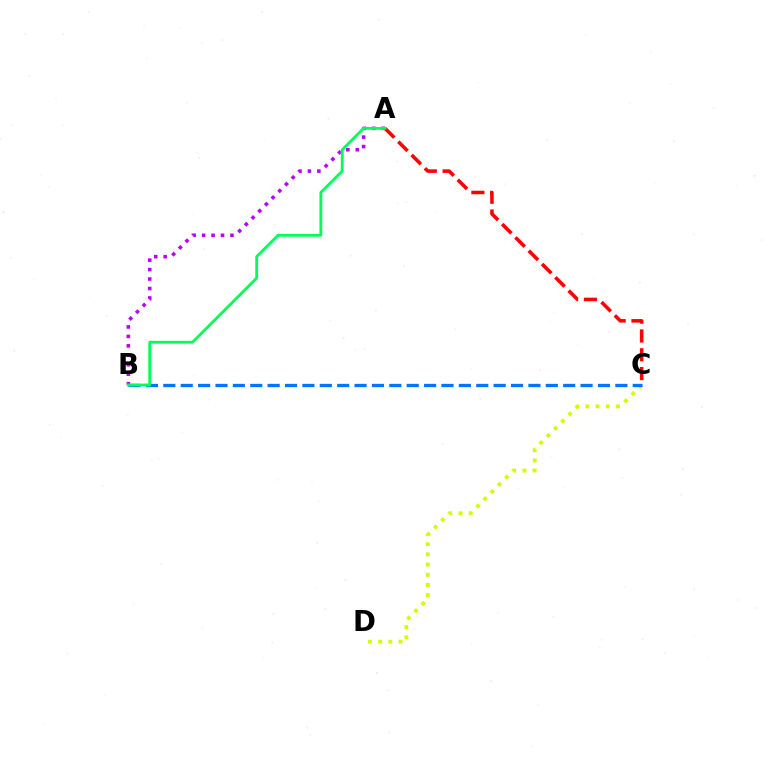{('A', 'C'): [{'color': '#ff0000', 'line_style': 'dashed', 'thickness': 2.56}], ('C', 'D'): [{'color': '#d1ff00', 'line_style': 'dotted', 'thickness': 2.77}], ('B', 'C'): [{'color': '#0074ff', 'line_style': 'dashed', 'thickness': 2.36}], ('A', 'B'): [{'color': '#b900ff', 'line_style': 'dotted', 'thickness': 2.57}, {'color': '#00ff5c', 'line_style': 'solid', 'thickness': 2.04}]}